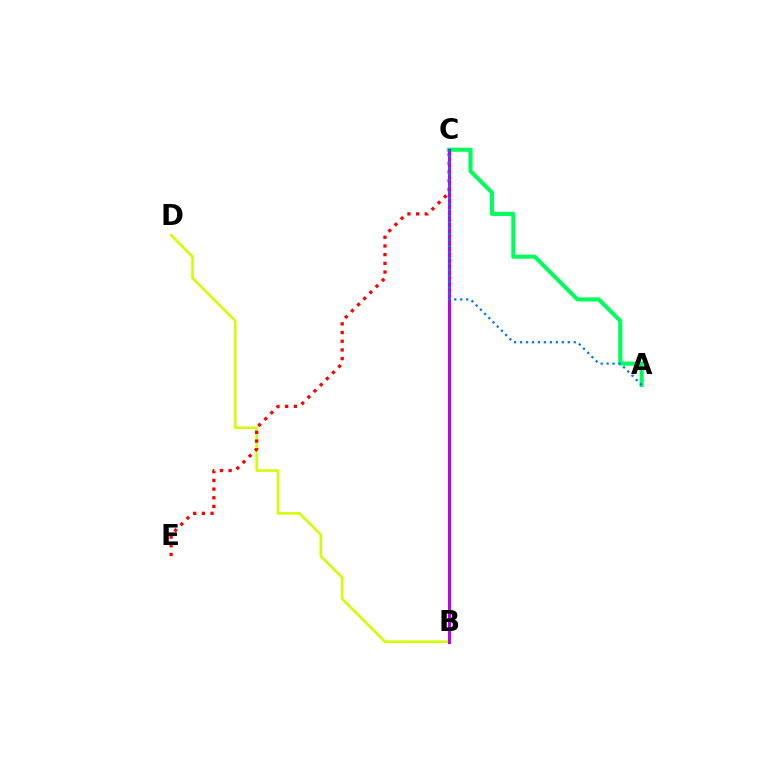{('A', 'C'): [{'color': '#00ff5c', 'line_style': 'solid', 'thickness': 2.95}, {'color': '#0074ff', 'line_style': 'dotted', 'thickness': 1.62}], ('B', 'D'): [{'color': '#d1ff00', 'line_style': 'solid', 'thickness': 1.86}], ('C', 'E'): [{'color': '#ff0000', 'line_style': 'dotted', 'thickness': 2.36}], ('B', 'C'): [{'color': '#b900ff', 'line_style': 'solid', 'thickness': 2.23}]}